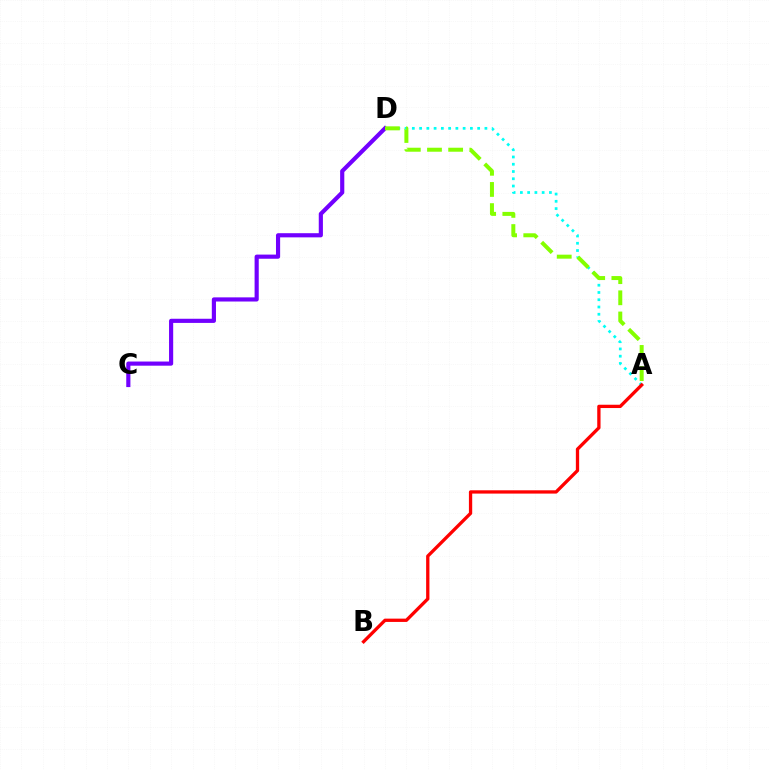{('C', 'D'): [{'color': '#7200ff', 'line_style': 'solid', 'thickness': 2.99}], ('A', 'D'): [{'color': '#00fff6', 'line_style': 'dotted', 'thickness': 1.97}, {'color': '#84ff00', 'line_style': 'dashed', 'thickness': 2.87}], ('A', 'B'): [{'color': '#ff0000', 'line_style': 'solid', 'thickness': 2.37}]}